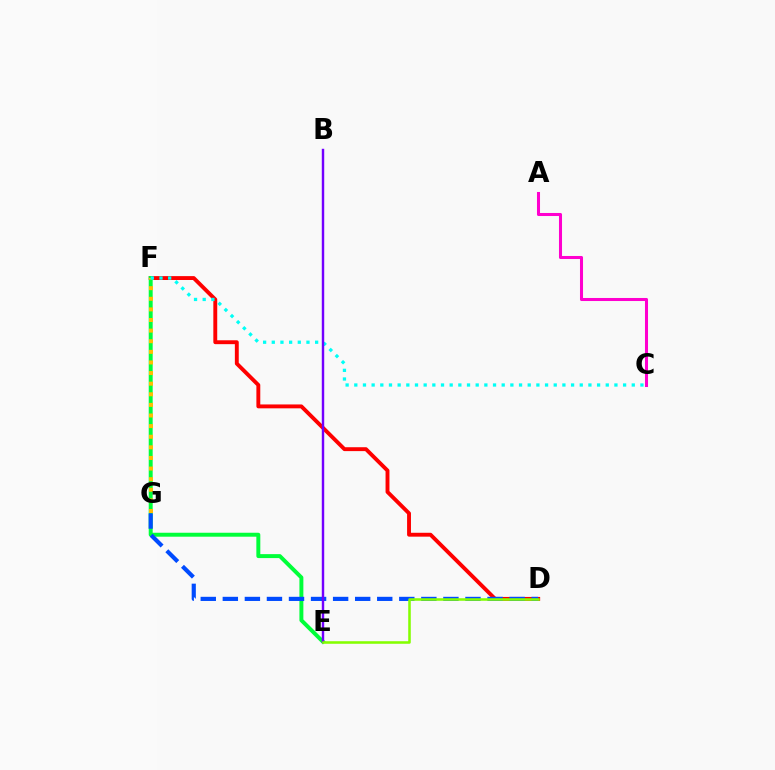{('A', 'C'): [{'color': '#ff00cf', 'line_style': 'solid', 'thickness': 2.19}], ('D', 'F'): [{'color': '#ff0000', 'line_style': 'solid', 'thickness': 2.8}], ('E', 'F'): [{'color': '#00ff39', 'line_style': 'solid', 'thickness': 2.85}], ('D', 'G'): [{'color': '#004bff', 'line_style': 'dashed', 'thickness': 3.0}], ('F', 'G'): [{'color': '#ffbd00', 'line_style': 'dotted', 'thickness': 2.88}], ('C', 'F'): [{'color': '#00fff6', 'line_style': 'dotted', 'thickness': 2.36}], ('B', 'E'): [{'color': '#7200ff', 'line_style': 'solid', 'thickness': 1.75}], ('D', 'E'): [{'color': '#84ff00', 'line_style': 'solid', 'thickness': 1.84}]}